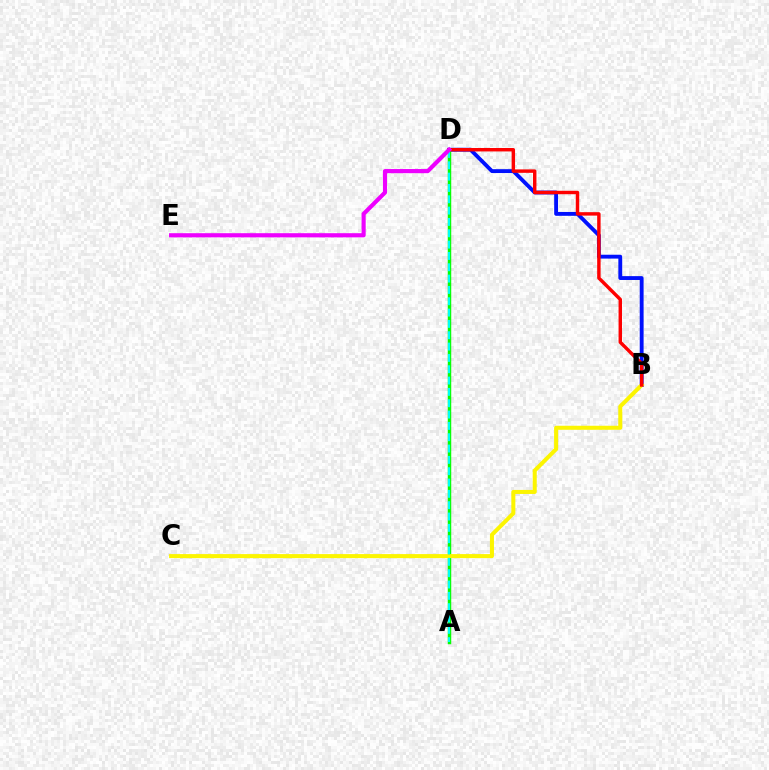{('B', 'D'): [{'color': '#0010ff', 'line_style': 'solid', 'thickness': 2.78}, {'color': '#ff0000', 'line_style': 'solid', 'thickness': 2.47}], ('A', 'D'): [{'color': '#08ff00', 'line_style': 'solid', 'thickness': 2.49}, {'color': '#00fff6', 'line_style': 'dashed', 'thickness': 1.54}], ('B', 'C'): [{'color': '#fcf500', 'line_style': 'solid', 'thickness': 2.9}], ('D', 'E'): [{'color': '#ee00ff', 'line_style': 'solid', 'thickness': 2.99}]}